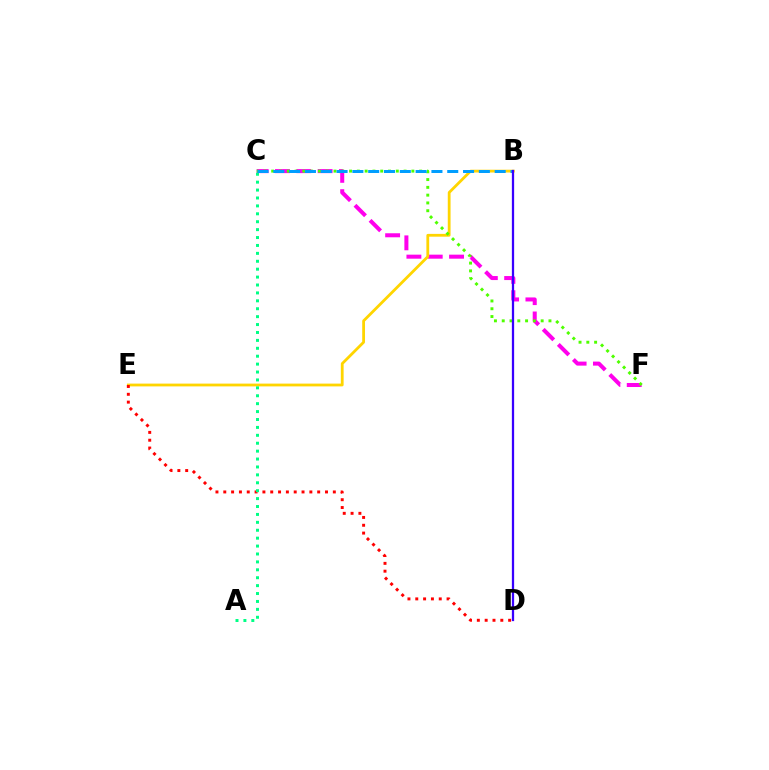{('C', 'F'): [{'color': '#ff00ed', 'line_style': 'dashed', 'thickness': 2.9}, {'color': '#4fff00', 'line_style': 'dotted', 'thickness': 2.12}], ('B', 'E'): [{'color': '#ffd500', 'line_style': 'solid', 'thickness': 2.01}], ('D', 'E'): [{'color': '#ff0000', 'line_style': 'dotted', 'thickness': 2.13}], ('A', 'C'): [{'color': '#00ff86', 'line_style': 'dotted', 'thickness': 2.15}], ('B', 'C'): [{'color': '#009eff', 'line_style': 'dashed', 'thickness': 2.15}], ('B', 'D'): [{'color': '#3700ff', 'line_style': 'solid', 'thickness': 1.63}]}